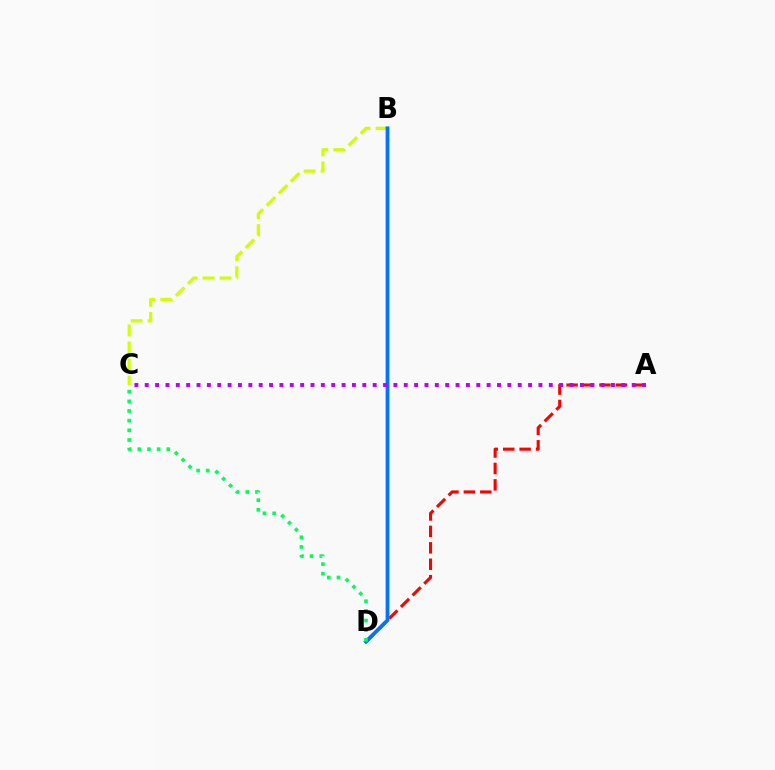{('A', 'D'): [{'color': '#ff0000', 'line_style': 'dashed', 'thickness': 2.23}], ('B', 'C'): [{'color': '#d1ff00', 'line_style': 'dashed', 'thickness': 2.31}], ('B', 'D'): [{'color': '#0074ff', 'line_style': 'solid', 'thickness': 2.71}], ('A', 'C'): [{'color': '#b900ff', 'line_style': 'dotted', 'thickness': 2.82}], ('C', 'D'): [{'color': '#00ff5c', 'line_style': 'dotted', 'thickness': 2.62}]}